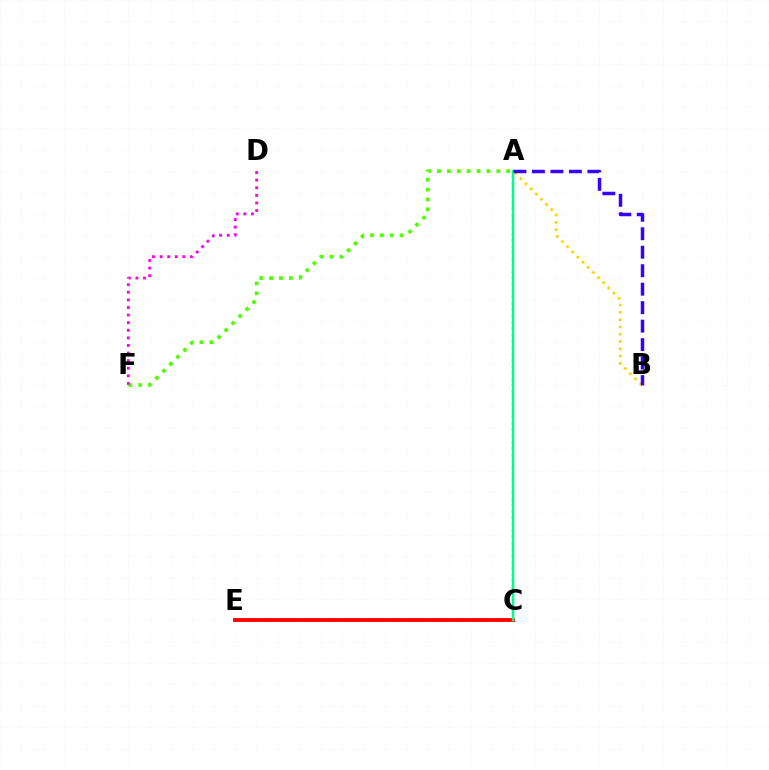{('A', 'F'): [{'color': '#4fff00', 'line_style': 'dotted', 'thickness': 2.69}], ('C', 'E'): [{'color': '#ff0000', 'line_style': 'solid', 'thickness': 2.77}], ('A', 'C'): [{'color': '#009eff', 'line_style': 'dotted', 'thickness': 1.71}, {'color': '#00ff86', 'line_style': 'solid', 'thickness': 1.7}], ('D', 'F'): [{'color': '#ff00ed', 'line_style': 'dotted', 'thickness': 2.06}], ('A', 'B'): [{'color': '#ffd500', 'line_style': 'dotted', 'thickness': 1.98}, {'color': '#3700ff', 'line_style': 'dashed', 'thickness': 2.51}]}